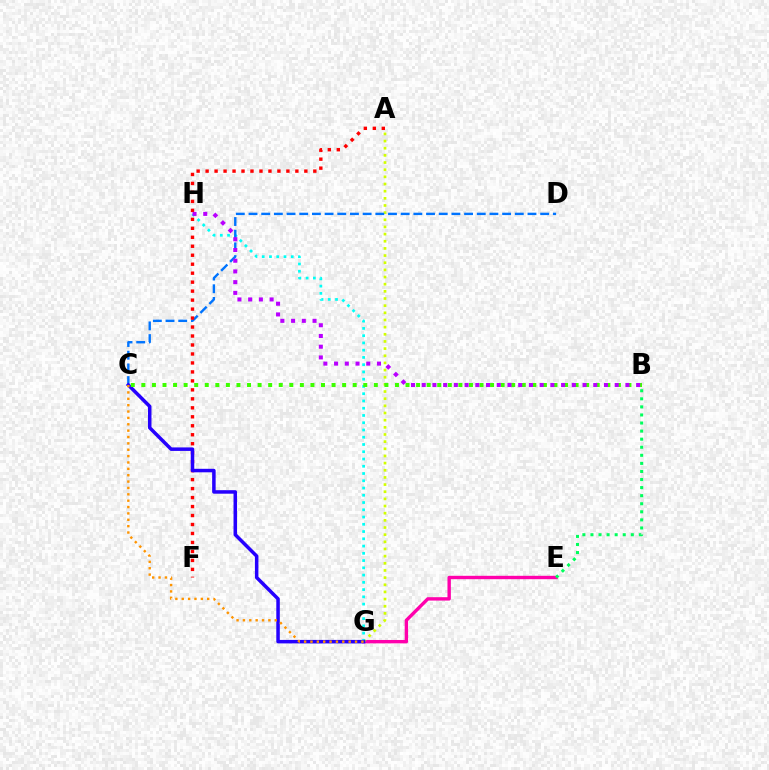{('E', 'G'): [{'color': '#ff00ac', 'line_style': 'solid', 'thickness': 2.44}], ('B', 'E'): [{'color': '#00ff5c', 'line_style': 'dotted', 'thickness': 2.19}], ('A', 'G'): [{'color': '#d1ff00', 'line_style': 'dotted', 'thickness': 1.94}], ('G', 'H'): [{'color': '#00fff6', 'line_style': 'dotted', 'thickness': 1.97}], ('C', 'D'): [{'color': '#0074ff', 'line_style': 'dashed', 'thickness': 1.72}], ('A', 'F'): [{'color': '#ff0000', 'line_style': 'dotted', 'thickness': 2.44}], ('C', 'G'): [{'color': '#2500ff', 'line_style': 'solid', 'thickness': 2.52}, {'color': '#ff9400', 'line_style': 'dotted', 'thickness': 1.73}], ('B', 'C'): [{'color': '#3dff00', 'line_style': 'dotted', 'thickness': 2.87}], ('B', 'H'): [{'color': '#b900ff', 'line_style': 'dotted', 'thickness': 2.91}]}